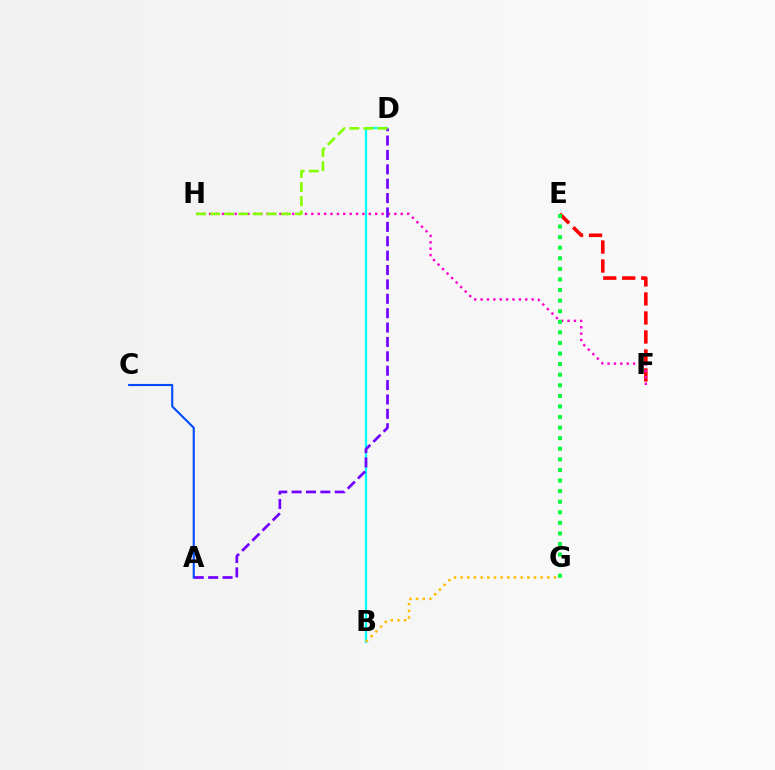{('E', 'F'): [{'color': '#ff0000', 'line_style': 'dashed', 'thickness': 2.58}], ('F', 'H'): [{'color': '#ff00cf', 'line_style': 'dotted', 'thickness': 1.73}], ('B', 'D'): [{'color': '#00fff6', 'line_style': 'solid', 'thickness': 1.63}], ('E', 'G'): [{'color': '#00ff39', 'line_style': 'dotted', 'thickness': 2.87}], ('A', 'D'): [{'color': '#7200ff', 'line_style': 'dashed', 'thickness': 1.95}], ('A', 'C'): [{'color': '#004bff', 'line_style': 'solid', 'thickness': 1.52}], ('D', 'H'): [{'color': '#84ff00', 'line_style': 'dashed', 'thickness': 1.92}], ('B', 'G'): [{'color': '#ffbd00', 'line_style': 'dotted', 'thickness': 1.81}]}